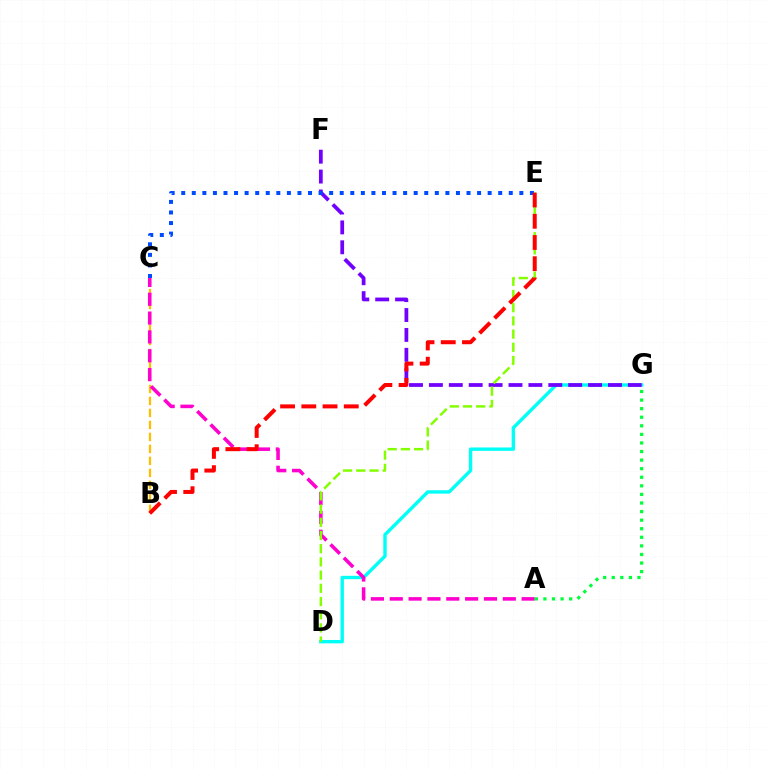{('D', 'G'): [{'color': '#00fff6', 'line_style': 'solid', 'thickness': 2.44}], ('B', 'C'): [{'color': '#ffbd00', 'line_style': 'dashed', 'thickness': 1.63}], ('F', 'G'): [{'color': '#7200ff', 'line_style': 'dashed', 'thickness': 2.7}], ('A', 'C'): [{'color': '#ff00cf', 'line_style': 'dashed', 'thickness': 2.56}], ('D', 'E'): [{'color': '#84ff00', 'line_style': 'dashed', 'thickness': 1.79}], ('C', 'E'): [{'color': '#004bff', 'line_style': 'dotted', 'thickness': 2.87}], ('A', 'G'): [{'color': '#00ff39', 'line_style': 'dotted', 'thickness': 2.33}], ('B', 'E'): [{'color': '#ff0000', 'line_style': 'dashed', 'thickness': 2.88}]}